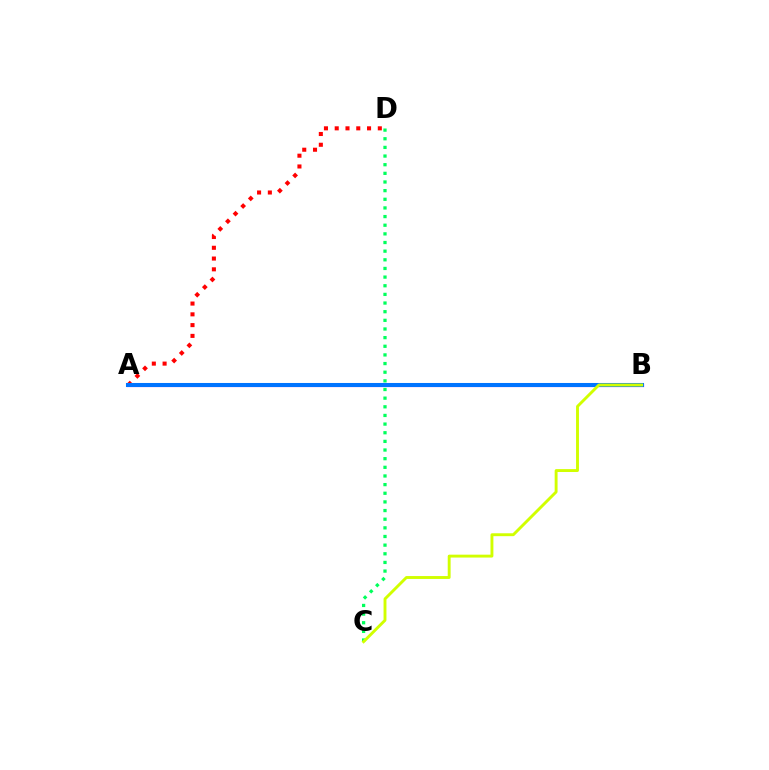{('A', 'D'): [{'color': '#ff0000', 'line_style': 'dotted', 'thickness': 2.93}], ('A', 'B'): [{'color': '#b900ff', 'line_style': 'solid', 'thickness': 2.26}, {'color': '#0074ff', 'line_style': 'solid', 'thickness': 2.91}], ('C', 'D'): [{'color': '#00ff5c', 'line_style': 'dotted', 'thickness': 2.35}], ('B', 'C'): [{'color': '#d1ff00', 'line_style': 'solid', 'thickness': 2.08}]}